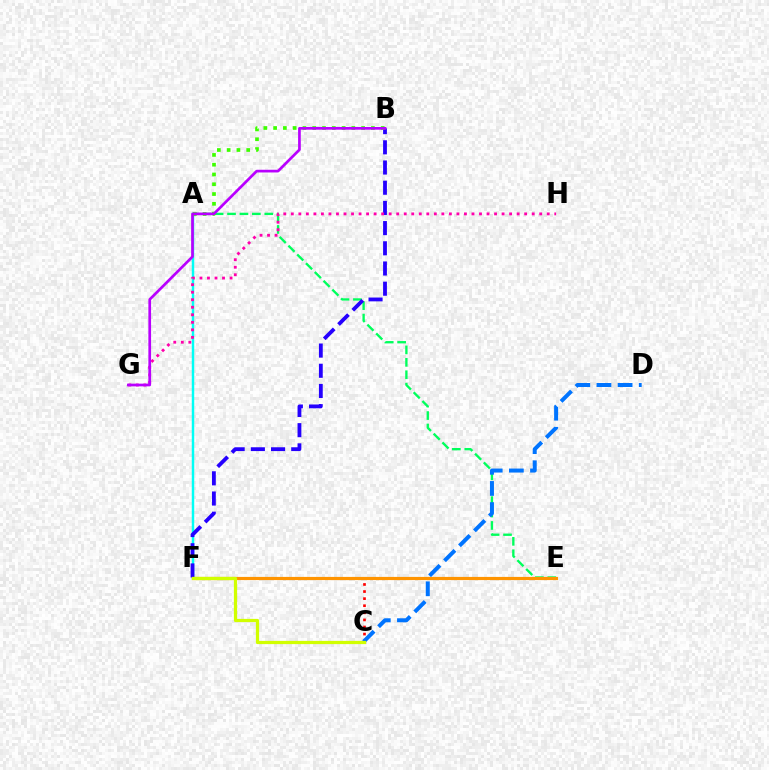{('A', 'E'): [{'color': '#00ff5c', 'line_style': 'dashed', 'thickness': 1.69}], ('C', 'E'): [{'color': '#ff0000', 'line_style': 'dotted', 'thickness': 1.93}], ('C', 'D'): [{'color': '#0074ff', 'line_style': 'dashed', 'thickness': 2.87}], ('A', 'F'): [{'color': '#00fff6', 'line_style': 'solid', 'thickness': 1.76}], ('B', 'F'): [{'color': '#2500ff', 'line_style': 'dashed', 'thickness': 2.74}], ('E', 'F'): [{'color': '#ff9400', 'line_style': 'solid', 'thickness': 2.29}], ('A', 'B'): [{'color': '#3dff00', 'line_style': 'dotted', 'thickness': 2.66}], ('C', 'F'): [{'color': '#d1ff00', 'line_style': 'solid', 'thickness': 2.32}], ('G', 'H'): [{'color': '#ff00ac', 'line_style': 'dotted', 'thickness': 2.05}], ('B', 'G'): [{'color': '#b900ff', 'line_style': 'solid', 'thickness': 1.94}]}